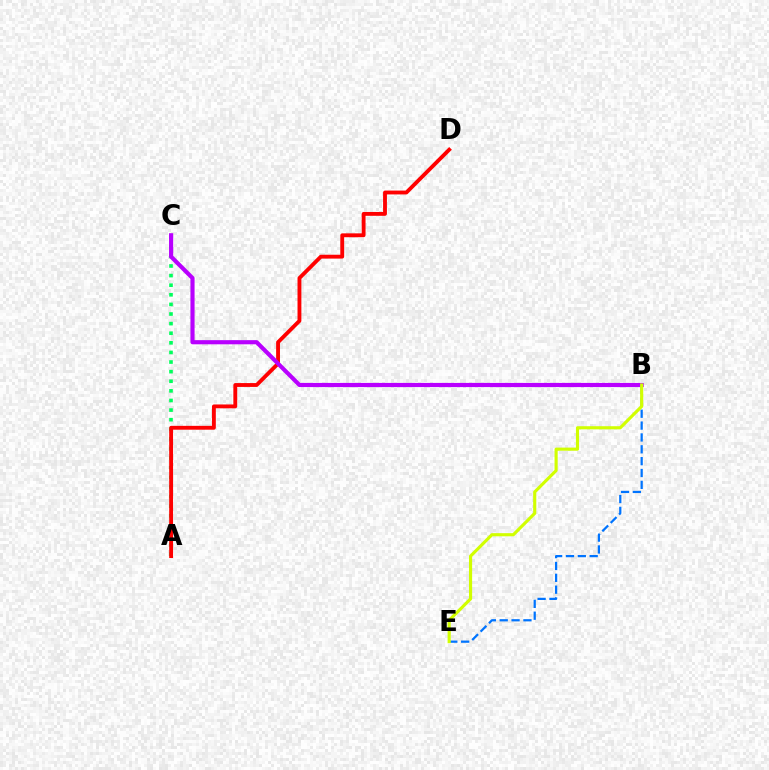{('B', 'E'): [{'color': '#0074ff', 'line_style': 'dashed', 'thickness': 1.61}, {'color': '#d1ff00', 'line_style': 'solid', 'thickness': 2.25}], ('A', 'C'): [{'color': '#00ff5c', 'line_style': 'dotted', 'thickness': 2.61}], ('A', 'D'): [{'color': '#ff0000', 'line_style': 'solid', 'thickness': 2.77}], ('B', 'C'): [{'color': '#b900ff', 'line_style': 'solid', 'thickness': 2.99}]}